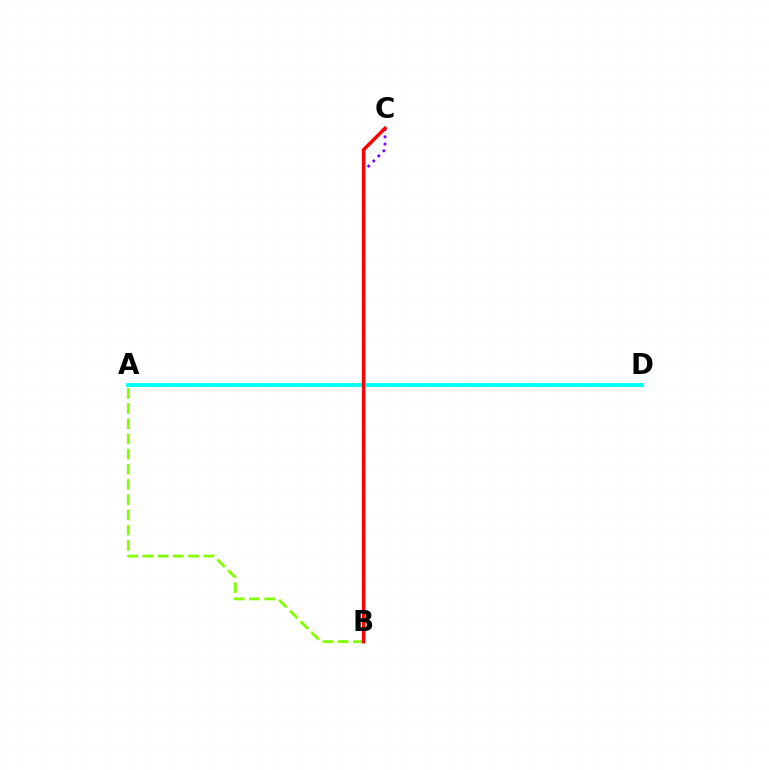{('A', 'B'): [{'color': '#84ff00', 'line_style': 'dashed', 'thickness': 2.06}], ('B', 'C'): [{'color': '#7200ff', 'line_style': 'dotted', 'thickness': 1.95}, {'color': '#ff0000', 'line_style': 'solid', 'thickness': 2.49}], ('A', 'D'): [{'color': '#00fff6', 'line_style': 'solid', 'thickness': 2.82}]}